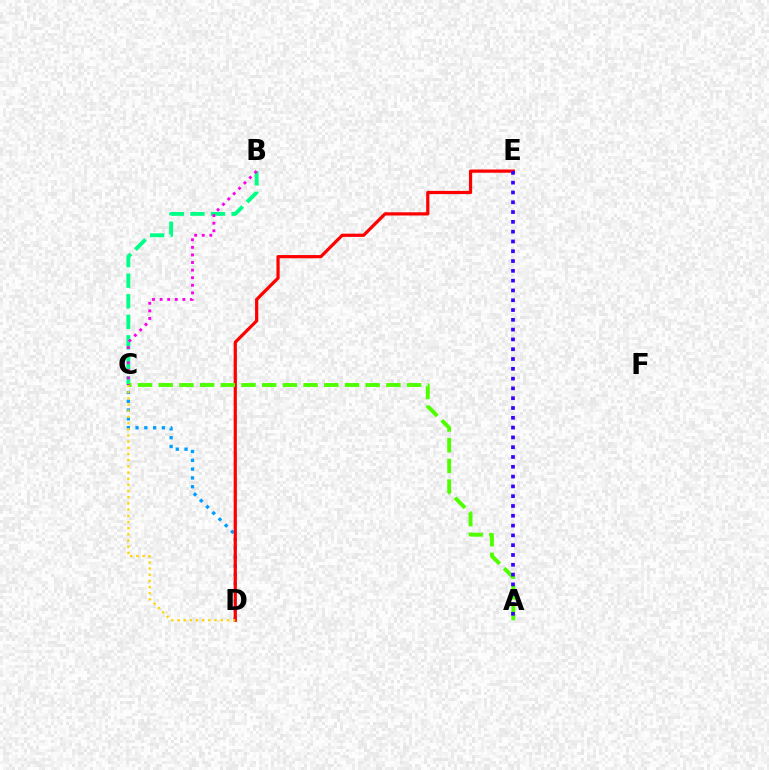{('B', 'C'): [{'color': '#00ff86', 'line_style': 'dashed', 'thickness': 2.79}, {'color': '#ff00ed', 'line_style': 'dotted', 'thickness': 2.06}], ('C', 'D'): [{'color': '#009eff', 'line_style': 'dotted', 'thickness': 2.39}, {'color': '#ffd500', 'line_style': 'dotted', 'thickness': 1.68}], ('D', 'E'): [{'color': '#ff0000', 'line_style': 'solid', 'thickness': 2.32}], ('A', 'C'): [{'color': '#4fff00', 'line_style': 'dashed', 'thickness': 2.81}], ('A', 'E'): [{'color': '#3700ff', 'line_style': 'dotted', 'thickness': 2.66}]}